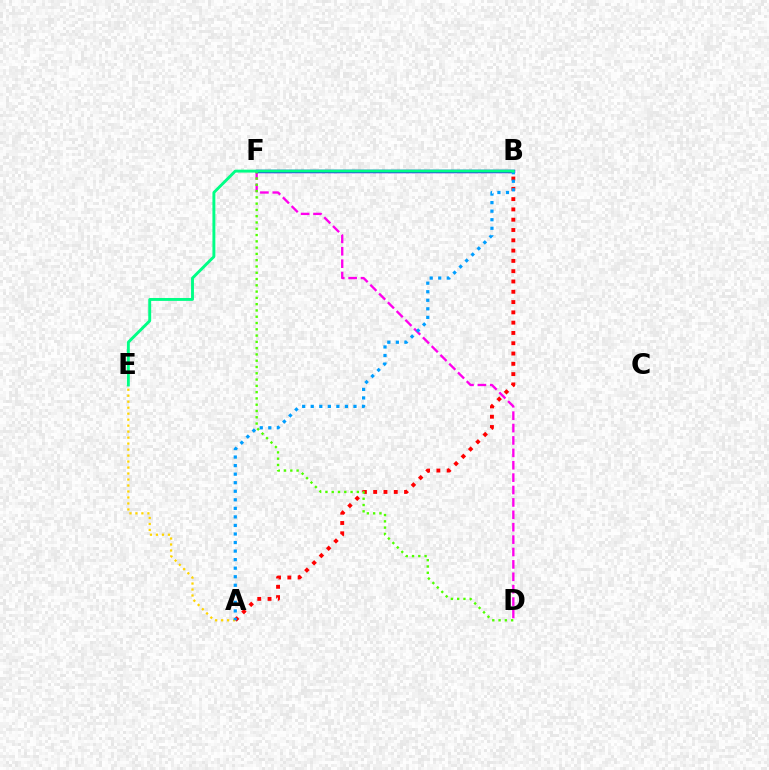{('D', 'F'): [{'color': '#ff00ed', 'line_style': 'dashed', 'thickness': 1.68}, {'color': '#4fff00', 'line_style': 'dotted', 'thickness': 1.71}], ('A', 'B'): [{'color': '#ff0000', 'line_style': 'dotted', 'thickness': 2.8}, {'color': '#009eff', 'line_style': 'dotted', 'thickness': 2.32}], ('B', 'F'): [{'color': '#3700ff', 'line_style': 'solid', 'thickness': 2.5}], ('A', 'E'): [{'color': '#ffd500', 'line_style': 'dotted', 'thickness': 1.63}], ('B', 'E'): [{'color': '#00ff86', 'line_style': 'solid', 'thickness': 2.09}]}